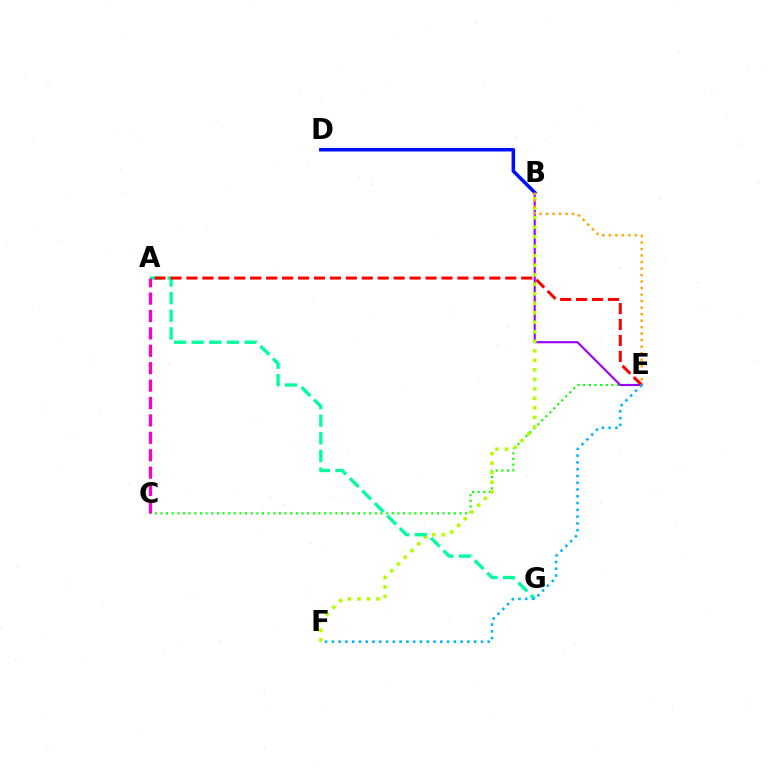{('C', 'E'): [{'color': '#08ff00', 'line_style': 'dotted', 'thickness': 1.53}], ('B', 'E'): [{'color': '#9b00ff', 'line_style': 'solid', 'thickness': 1.52}, {'color': '#ffa500', 'line_style': 'dotted', 'thickness': 1.77}], ('B', 'F'): [{'color': '#b3ff00', 'line_style': 'dotted', 'thickness': 2.58}], ('B', 'D'): [{'color': '#0010ff', 'line_style': 'solid', 'thickness': 2.54}], ('A', 'G'): [{'color': '#00ff9d', 'line_style': 'dashed', 'thickness': 2.4}], ('A', 'E'): [{'color': '#ff0000', 'line_style': 'dashed', 'thickness': 2.17}], ('A', 'C'): [{'color': '#ff00bd', 'line_style': 'dashed', 'thickness': 2.36}], ('E', 'F'): [{'color': '#00b5ff', 'line_style': 'dotted', 'thickness': 1.84}]}